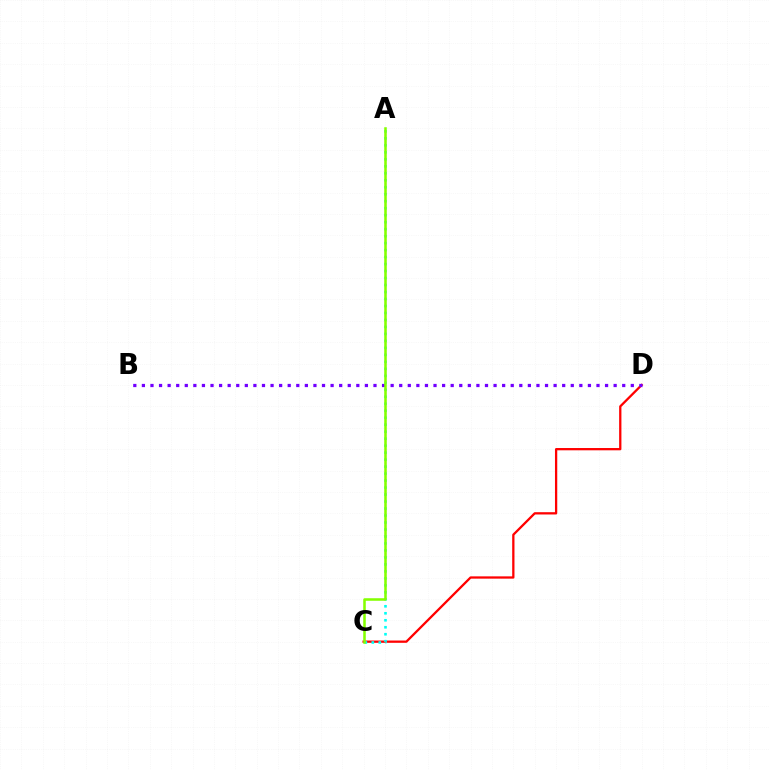{('C', 'D'): [{'color': '#ff0000', 'line_style': 'solid', 'thickness': 1.64}], ('B', 'D'): [{'color': '#7200ff', 'line_style': 'dotted', 'thickness': 2.33}], ('A', 'C'): [{'color': '#00fff6', 'line_style': 'dotted', 'thickness': 1.9}, {'color': '#84ff00', 'line_style': 'solid', 'thickness': 1.83}]}